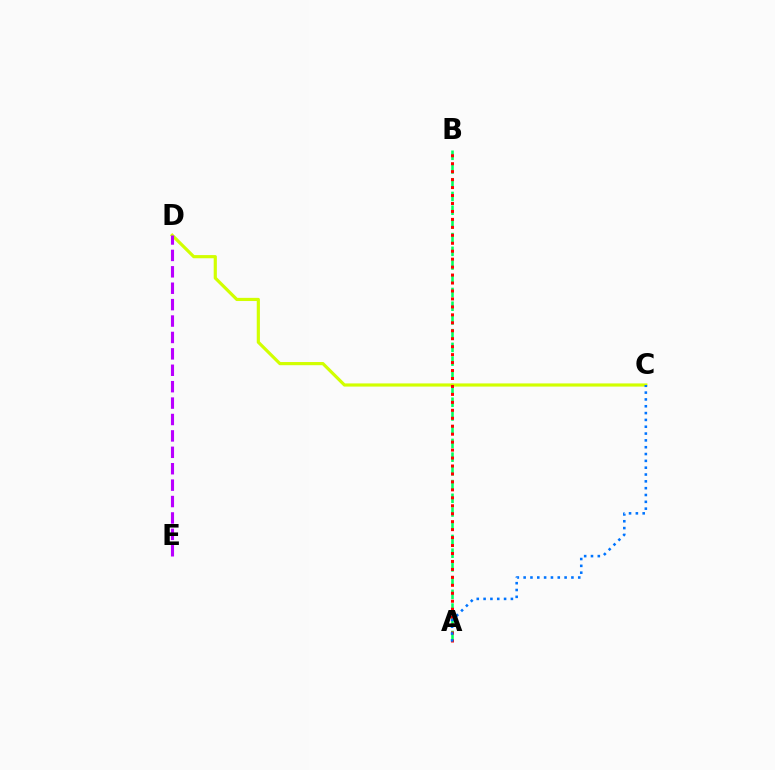{('A', 'B'): [{'color': '#00ff5c', 'line_style': 'dashed', 'thickness': 1.86}, {'color': '#ff0000', 'line_style': 'dotted', 'thickness': 2.16}], ('C', 'D'): [{'color': '#d1ff00', 'line_style': 'solid', 'thickness': 2.28}], ('D', 'E'): [{'color': '#b900ff', 'line_style': 'dashed', 'thickness': 2.23}], ('A', 'C'): [{'color': '#0074ff', 'line_style': 'dotted', 'thickness': 1.85}]}